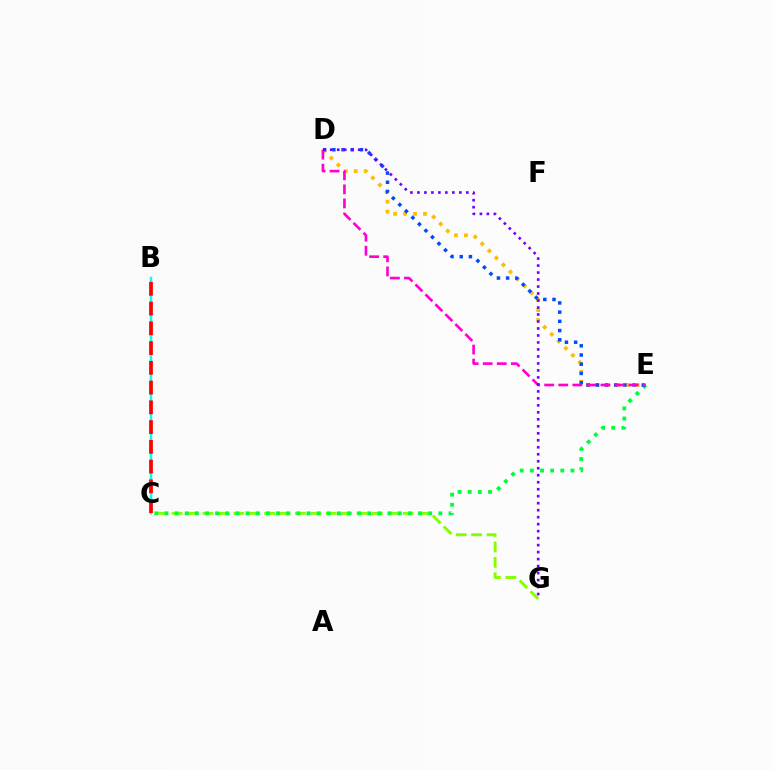{('C', 'G'): [{'color': '#84ff00', 'line_style': 'dashed', 'thickness': 2.09}], ('B', 'C'): [{'color': '#00fff6', 'line_style': 'solid', 'thickness': 1.77}, {'color': '#ff0000', 'line_style': 'dashed', 'thickness': 2.68}], ('D', 'E'): [{'color': '#ffbd00', 'line_style': 'dotted', 'thickness': 2.7}, {'color': '#004bff', 'line_style': 'dotted', 'thickness': 2.5}, {'color': '#ff00cf', 'line_style': 'dashed', 'thickness': 1.91}], ('C', 'E'): [{'color': '#00ff39', 'line_style': 'dotted', 'thickness': 2.76}], ('D', 'G'): [{'color': '#7200ff', 'line_style': 'dotted', 'thickness': 1.9}]}